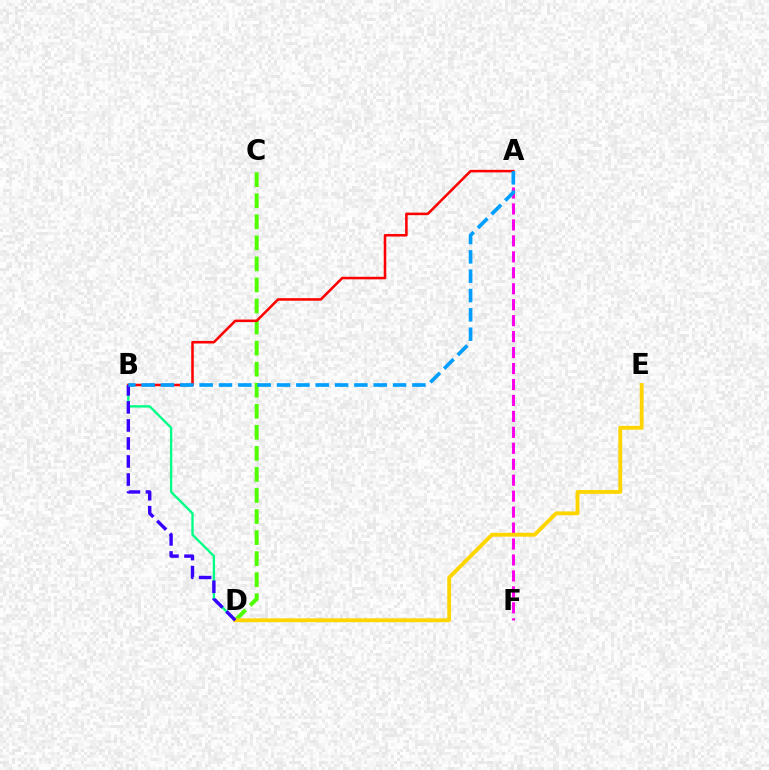{('C', 'D'): [{'color': '#4fff00', 'line_style': 'dashed', 'thickness': 2.86}], ('A', 'F'): [{'color': '#ff00ed', 'line_style': 'dashed', 'thickness': 2.17}], ('B', 'D'): [{'color': '#00ff86', 'line_style': 'solid', 'thickness': 1.69}, {'color': '#3700ff', 'line_style': 'dashed', 'thickness': 2.45}], ('D', 'E'): [{'color': '#ffd500', 'line_style': 'solid', 'thickness': 2.77}], ('A', 'B'): [{'color': '#ff0000', 'line_style': 'solid', 'thickness': 1.83}, {'color': '#009eff', 'line_style': 'dashed', 'thickness': 2.63}]}